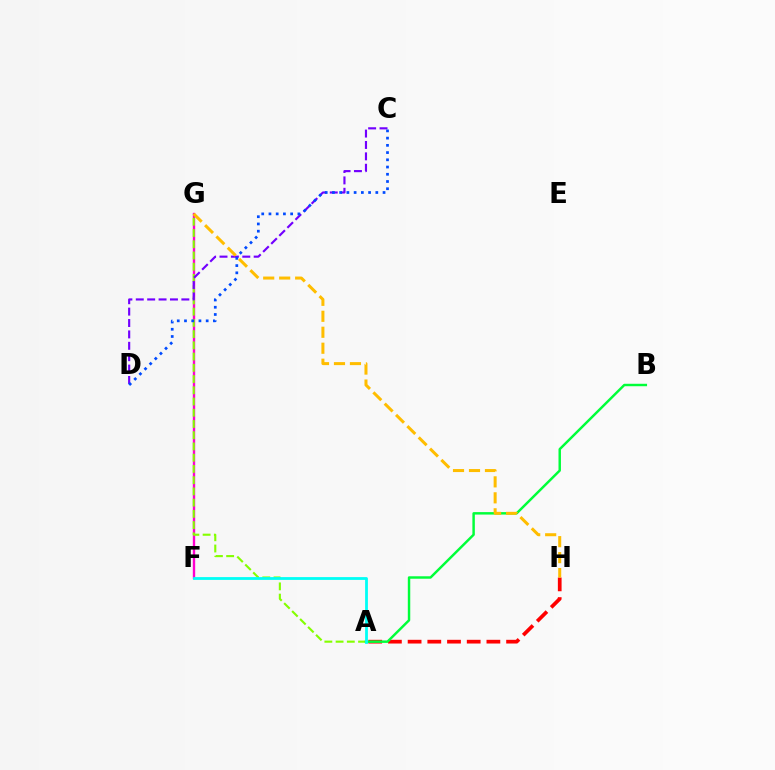{('A', 'H'): [{'color': '#ff0000', 'line_style': 'dashed', 'thickness': 2.68}], ('F', 'G'): [{'color': '#ff00cf', 'line_style': 'solid', 'thickness': 1.7}], ('A', 'G'): [{'color': '#84ff00', 'line_style': 'dashed', 'thickness': 1.53}], ('C', 'D'): [{'color': '#7200ff', 'line_style': 'dashed', 'thickness': 1.55}, {'color': '#004bff', 'line_style': 'dotted', 'thickness': 1.96}], ('A', 'B'): [{'color': '#00ff39', 'line_style': 'solid', 'thickness': 1.77}], ('A', 'F'): [{'color': '#00fff6', 'line_style': 'solid', 'thickness': 2.02}], ('G', 'H'): [{'color': '#ffbd00', 'line_style': 'dashed', 'thickness': 2.17}]}